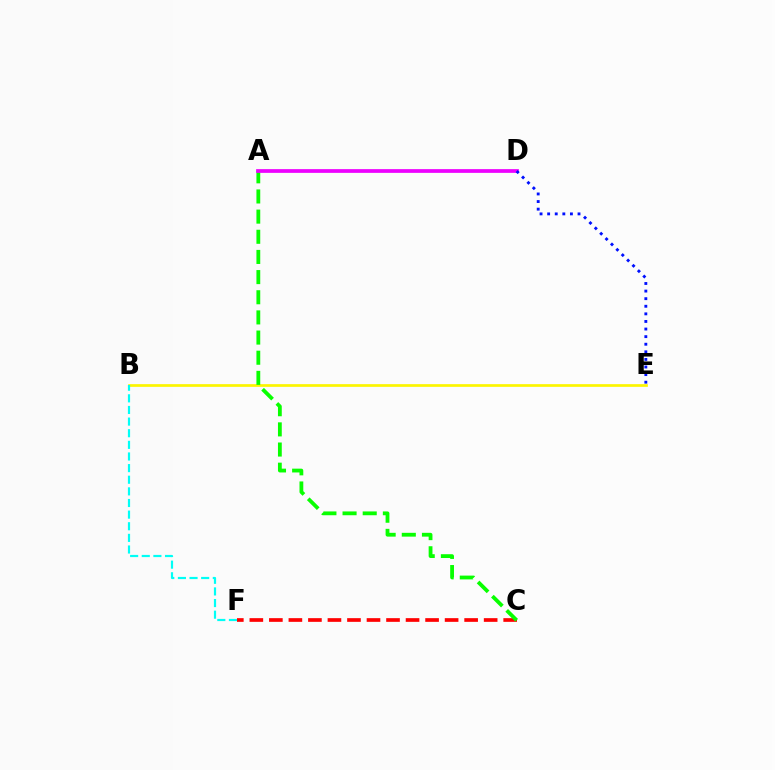{('B', 'E'): [{'color': '#fcf500', 'line_style': 'solid', 'thickness': 1.95}], ('C', 'F'): [{'color': '#ff0000', 'line_style': 'dashed', 'thickness': 2.65}], ('A', 'C'): [{'color': '#08ff00', 'line_style': 'dashed', 'thickness': 2.74}], ('B', 'F'): [{'color': '#00fff6', 'line_style': 'dashed', 'thickness': 1.58}], ('A', 'D'): [{'color': '#ee00ff', 'line_style': 'solid', 'thickness': 2.68}], ('D', 'E'): [{'color': '#0010ff', 'line_style': 'dotted', 'thickness': 2.06}]}